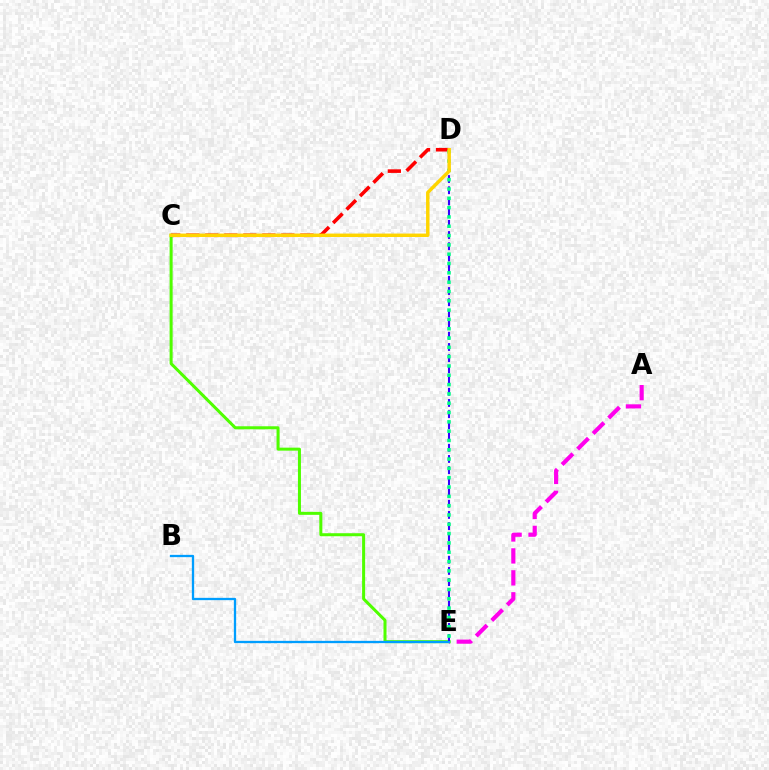{('A', 'E'): [{'color': '#ff00ed', 'line_style': 'dashed', 'thickness': 2.98}], ('C', 'E'): [{'color': '#4fff00', 'line_style': 'solid', 'thickness': 2.17}], ('C', 'D'): [{'color': '#ff0000', 'line_style': 'dashed', 'thickness': 2.58}, {'color': '#ffd500', 'line_style': 'solid', 'thickness': 2.47}], ('D', 'E'): [{'color': '#3700ff', 'line_style': 'dashed', 'thickness': 1.52}, {'color': '#00ff86', 'line_style': 'dotted', 'thickness': 2.53}], ('B', 'E'): [{'color': '#009eff', 'line_style': 'solid', 'thickness': 1.65}]}